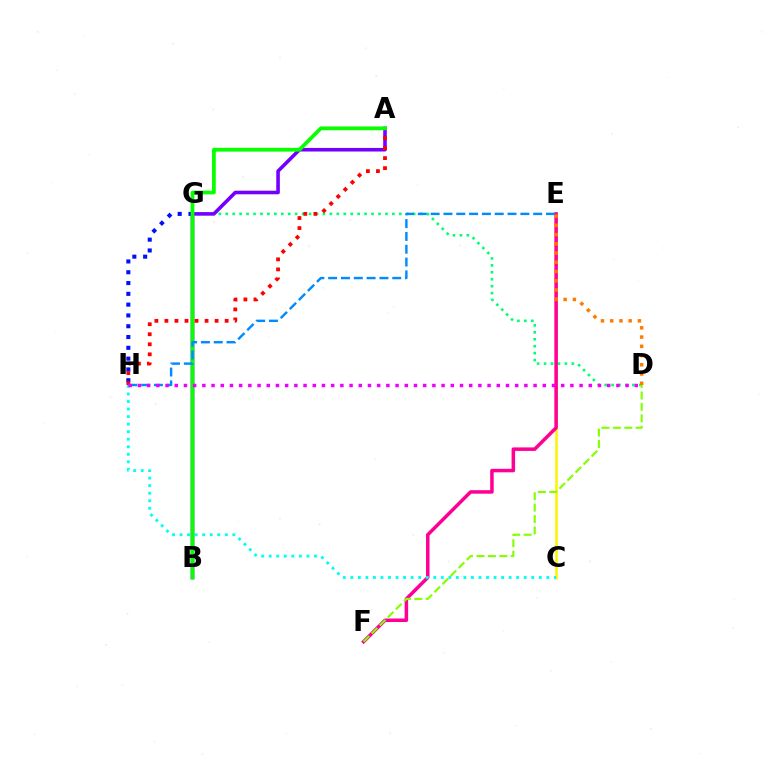{('G', 'H'): [{'color': '#0010ff', 'line_style': 'dotted', 'thickness': 2.93}], ('D', 'G'): [{'color': '#00ff74', 'line_style': 'dotted', 'thickness': 1.89}], ('A', 'B'): [{'color': '#7200ff', 'line_style': 'solid', 'thickness': 2.58}, {'color': '#08ff00', 'line_style': 'solid', 'thickness': 2.72}], ('A', 'H'): [{'color': '#ff0000', 'line_style': 'dotted', 'thickness': 2.73}], ('C', 'E'): [{'color': '#fcf500', 'line_style': 'solid', 'thickness': 1.83}], ('E', 'F'): [{'color': '#ff0094', 'line_style': 'solid', 'thickness': 2.53}], ('C', 'H'): [{'color': '#00fff6', 'line_style': 'dotted', 'thickness': 2.05}], ('D', 'F'): [{'color': '#84ff00', 'line_style': 'dashed', 'thickness': 1.55}], ('D', 'E'): [{'color': '#ff7c00', 'line_style': 'dotted', 'thickness': 2.51}], ('E', 'H'): [{'color': '#008cff', 'line_style': 'dashed', 'thickness': 1.74}], ('D', 'H'): [{'color': '#ee00ff', 'line_style': 'dotted', 'thickness': 2.5}]}